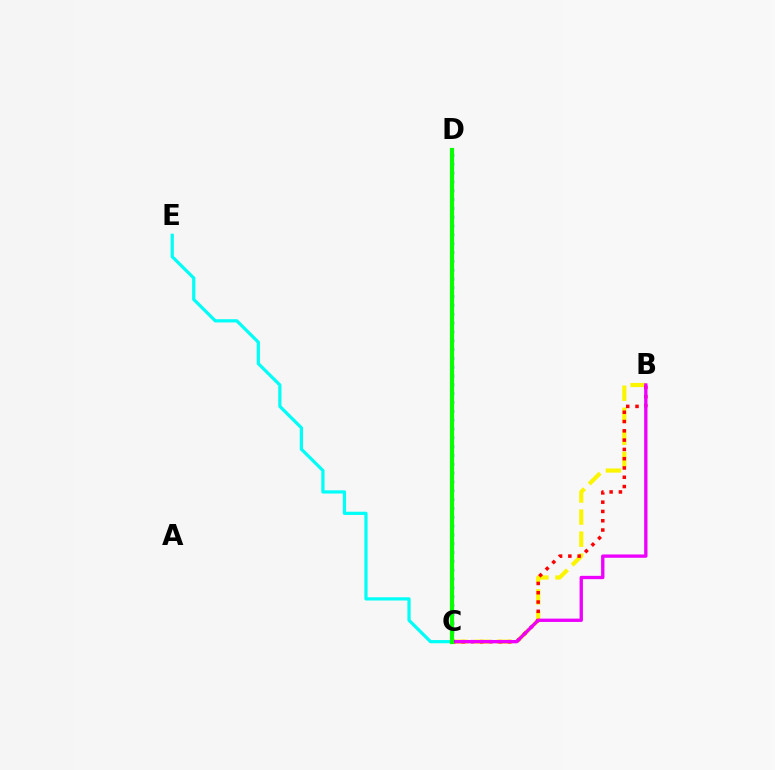{('B', 'C'): [{'color': '#fcf500', 'line_style': 'dashed', 'thickness': 3.0}, {'color': '#ff0000', 'line_style': 'dotted', 'thickness': 2.52}, {'color': '#ee00ff', 'line_style': 'solid', 'thickness': 2.4}], ('C', 'D'): [{'color': '#0010ff', 'line_style': 'dotted', 'thickness': 2.4}, {'color': '#08ff00', 'line_style': 'solid', 'thickness': 2.99}], ('C', 'E'): [{'color': '#00fff6', 'line_style': 'solid', 'thickness': 2.32}]}